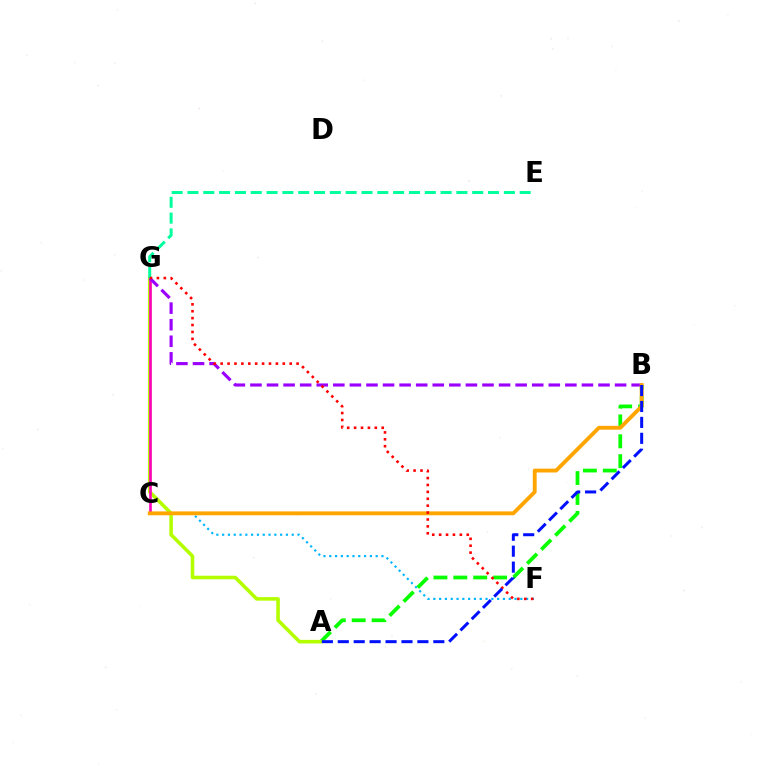{('C', 'F'): [{'color': '#00b5ff', 'line_style': 'dotted', 'thickness': 1.58}], ('A', 'B'): [{'color': '#08ff00', 'line_style': 'dashed', 'thickness': 2.7}, {'color': '#0010ff', 'line_style': 'dashed', 'thickness': 2.16}], ('A', 'G'): [{'color': '#b3ff00', 'line_style': 'solid', 'thickness': 2.58}], ('C', 'G'): [{'color': '#ff00bd', 'line_style': 'solid', 'thickness': 1.88}], ('B', 'G'): [{'color': '#9b00ff', 'line_style': 'dashed', 'thickness': 2.25}], ('E', 'G'): [{'color': '#00ff9d', 'line_style': 'dashed', 'thickness': 2.15}], ('B', 'C'): [{'color': '#ffa500', 'line_style': 'solid', 'thickness': 2.77}], ('F', 'G'): [{'color': '#ff0000', 'line_style': 'dotted', 'thickness': 1.88}]}